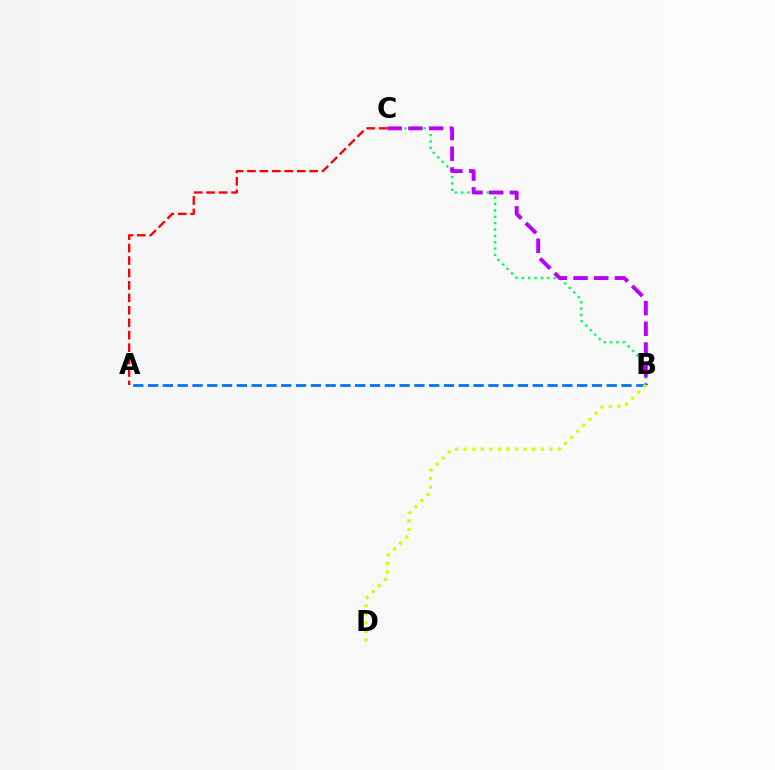{('B', 'C'): [{'color': '#00ff5c', 'line_style': 'dotted', 'thickness': 1.73}, {'color': '#b900ff', 'line_style': 'dashed', 'thickness': 2.81}], ('A', 'C'): [{'color': '#ff0000', 'line_style': 'dashed', 'thickness': 1.69}], ('A', 'B'): [{'color': '#0074ff', 'line_style': 'dashed', 'thickness': 2.01}], ('B', 'D'): [{'color': '#d1ff00', 'line_style': 'dotted', 'thickness': 2.33}]}